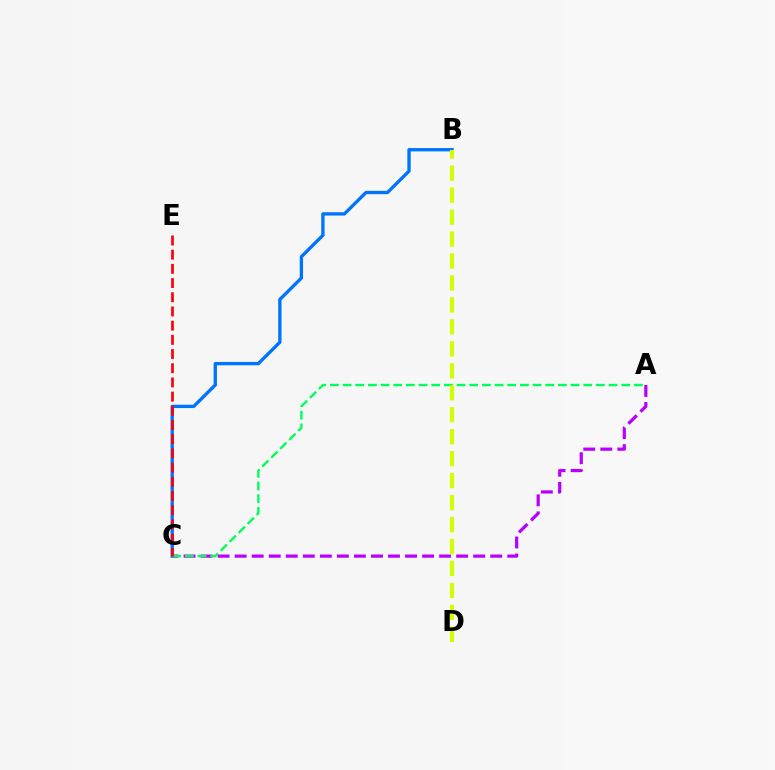{('A', 'C'): [{'color': '#b900ff', 'line_style': 'dashed', 'thickness': 2.31}, {'color': '#00ff5c', 'line_style': 'dashed', 'thickness': 1.72}], ('B', 'C'): [{'color': '#0074ff', 'line_style': 'solid', 'thickness': 2.4}], ('C', 'E'): [{'color': '#ff0000', 'line_style': 'dashed', 'thickness': 1.93}], ('B', 'D'): [{'color': '#d1ff00', 'line_style': 'dashed', 'thickness': 2.98}]}